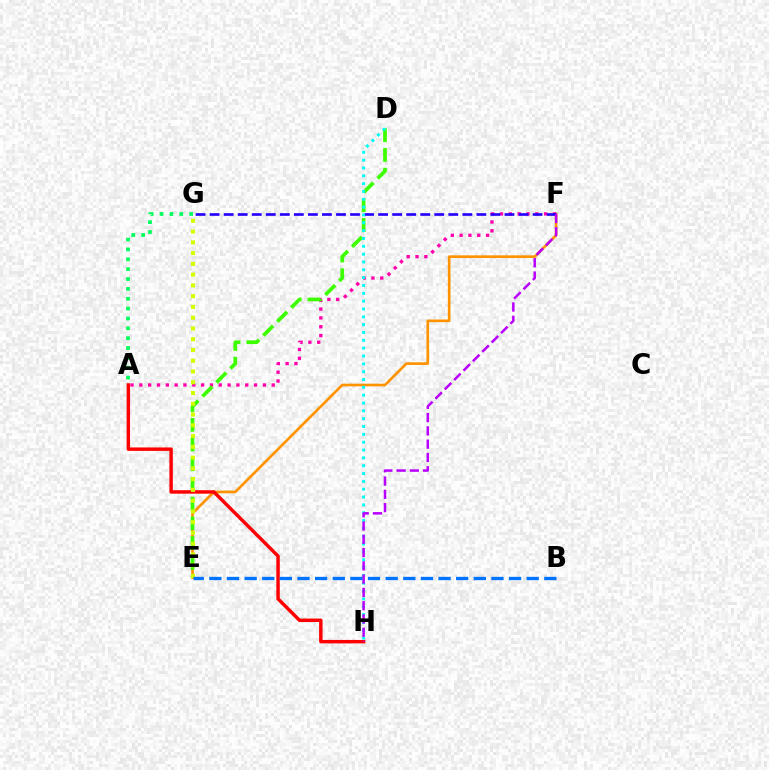{('E', 'F'): [{'color': '#ff9400', 'line_style': 'solid', 'thickness': 1.92}], ('A', 'F'): [{'color': '#ff00ac', 'line_style': 'dotted', 'thickness': 2.4}], ('D', 'E'): [{'color': '#3dff00', 'line_style': 'dashed', 'thickness': 2.68}], ('A', 'G'): [{'color': '#00ff5c', 'line_style': 'dotted', 'thickness': 2.68}], ('F', 'G'): [{'color': '#2500ff', 'line_style': 'dashed', 'thickness': 1.91}], ('D', 'H'): [{'color': '#00fff6', 'line_style': 'dotted', 'thickness': 2.13}], ('A', 'H'): [{'color': '#ff0000', 'line_style': 'solid', 'thickness': 2.48}], ('E', 'G'): [{'color': '#d1ff00', 'line_style': 'dotted', 'thickness': 2.92}], ('F', 'H'): [{'color': '#b900ff', 'line_style': 'dashed', 'thickness': 1.8}], ('B', 'E'): [{'color': '#0074ff', 'line_style': 'dashed', 'thickness': 2.4}]}